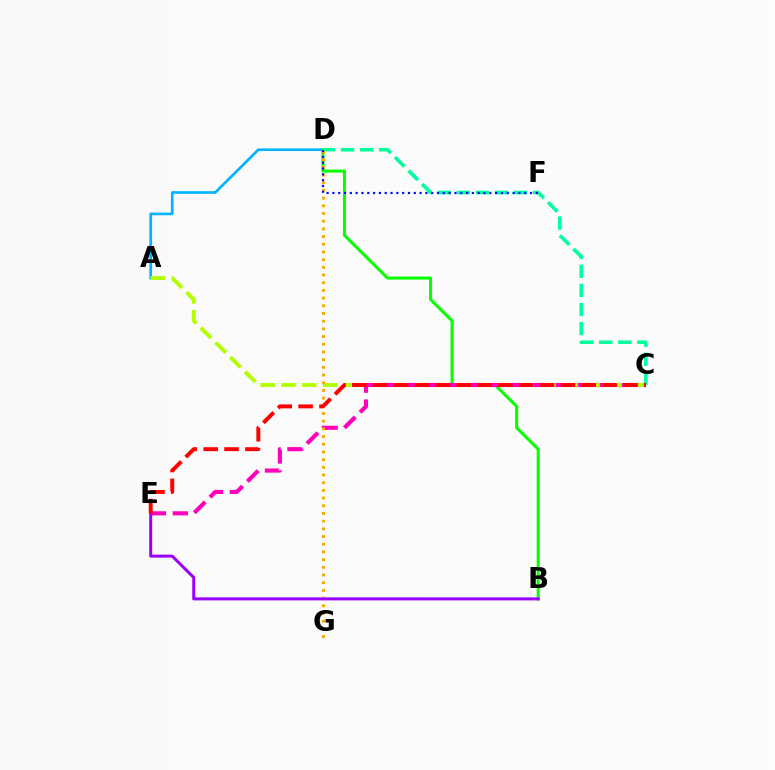{('A', 'D'): [{'color': '#00b5ff', 'line_style': 'solid', 'thickness': 1.93}], ('B', 'D'): [{'color': '#08ff00', 'line_style': 'solid', 'thickness': 2.19}], ('A', 'C'): [{'color': '#b3ff00', 'line_style': 'dashed', 'thickness': 2.83}], ('C', 'D'): [{'color': '#00ff9d', 'line_style': 'dashed', 'thickness': 2.59}], ('C', 'E'): [{'color': '#ff00bd', 'line_style': 'dashed', 'thickness': 2.98}, {'color': '#ff0000', 'line_style': 'dashed', 'thickness': 2.83}], ('D', 'G'): [{'color': '#ffa500', 'line_style': 'dotted', 'thickness': 2.09}], ('B', 'E'): [{'color': '#9b00ff', 'line_style': 'solid', 'thickness': 2.17}], ('D', 'F'): [{'color': '#0010ff', 'line_style': 'dotted', 'thickness': 1.58}]}